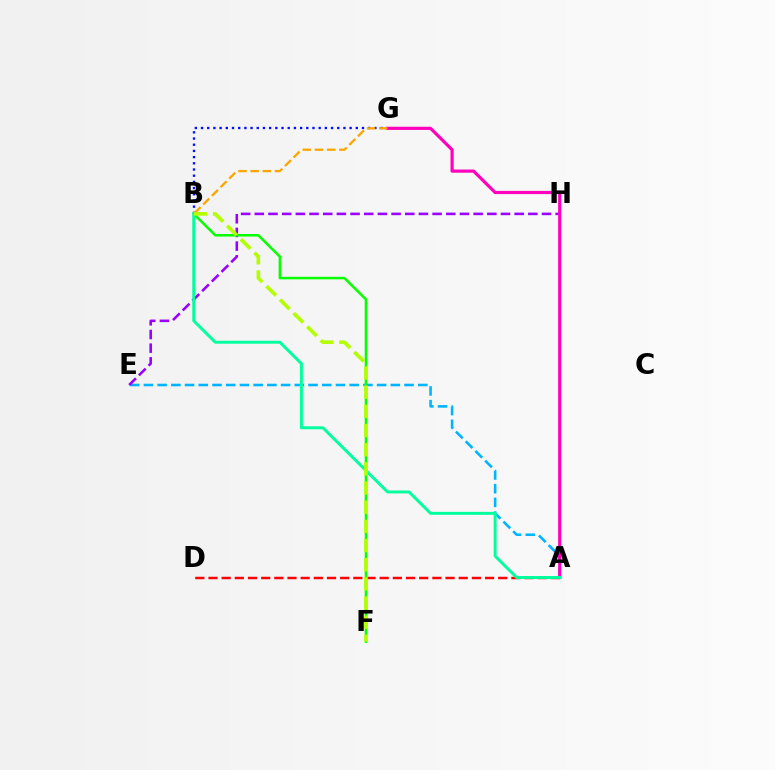{('A', 'D'): [{'color': '#ff0000', 'line_style': 'dashed', 'thickness': 1.79}], ('A', 'E'): [{'color': '#00b5ff', 'line_style': 'dashed', 'thickness': 1.86}], ('E', 'H'): [{'color': '#9b00ff', 'line_style': 'dashed', 'thickness': 1.86}], ('B', 'G'): [{'color': '#0010ff', 'line_style': 'dotted', 'thickness': 1.68}, {'color': '#ffa500', 'line_style': 'dashed', 'thickness': 1.66}], ('A', 'G'): [{'color': '#ff00bd', 'line_style': 'solid', 'thickness': 2.28}], ('B', 'F'): [{'color': '#08ff00', 'line_style': 'solid', 'thickness': 1.82}, {'color': '#b3ff00', 'line_style': 'dashed', 'thickness': 2.6}], ('A', 'B'): [{'color': '#00ff9d', 'line_style': 'solid', 'thickness': 2.12}]}